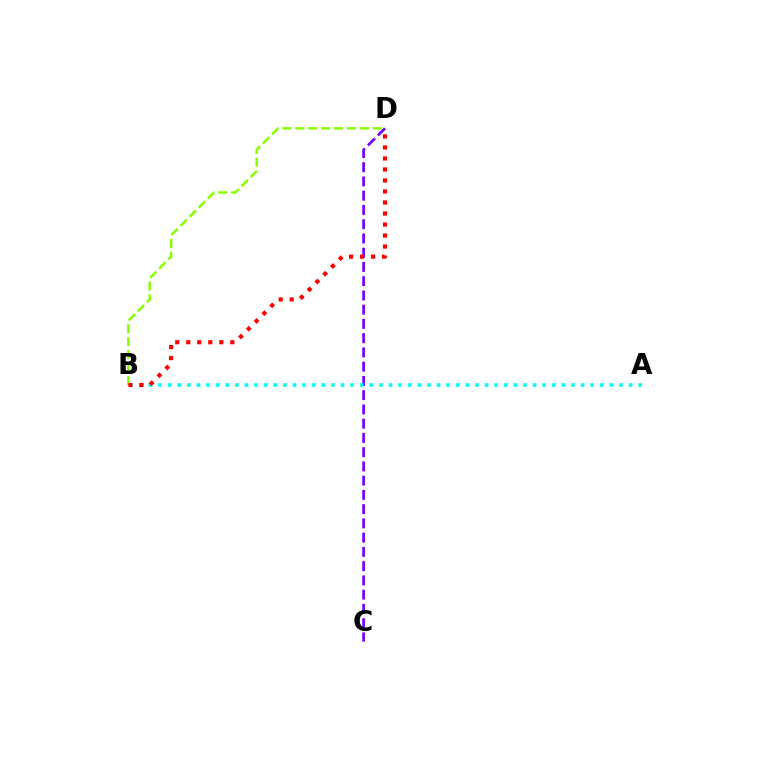{('C', 'D'): [{'color': '#7200ff', 'line_style': 'dashed', 'thickness': 1.94}], ('A', 'B'): [{'color': '#00fff6', 'line_style': 'dotted', 'thickness': 2.61}], ('B', 'D'): [{'color': '#84ff00', 'line_style': 'dashed', 'thickness': 1.75}, {'color': '#ff0000', 'line_style': 'dotted', 'thickness': 2.99}]}